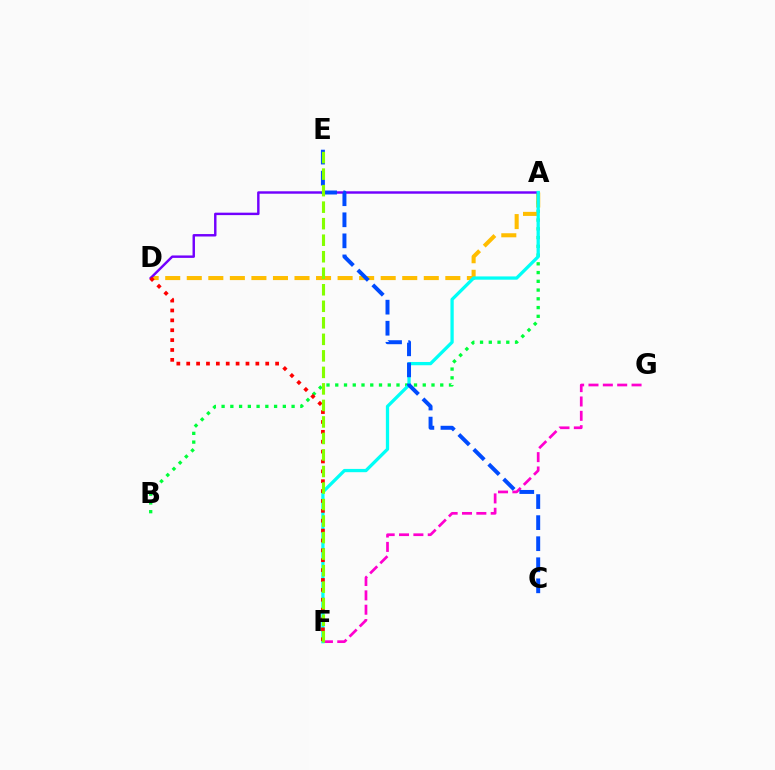{('F', 'G'): [{'color': '#ff00cf', 'line_style': 'dashed', 'thickness': 1.95}], ('A', 'B'): [{'color': '#00ff39', 'line_style': 'dotted', 'thickness': 2.38}], ('A', 'D'): [{'color': '#ffbd00', 'line_style': 'dashed', 'thickness': 2.93}, {'color': '#7200ff', 'line_style': 'solid', 'thickness': 1.75}], ('A', 'F'): [{'color': '#00fff6', 'line_style': 'solid', 'thickness': 2.36}], ('C', 'E'): [{'color': '#004bff', 'line_style': 'dashed', 'thickness': 2.86}], ('D', 'F'): [{'color': '#ff0000', 'line_style': 'dotted', 'thickness': 2.68}], ('E', 'F'): [{'color': '#84ff00', 'line_style': 'dashed', 'thickness': 2.24}]}